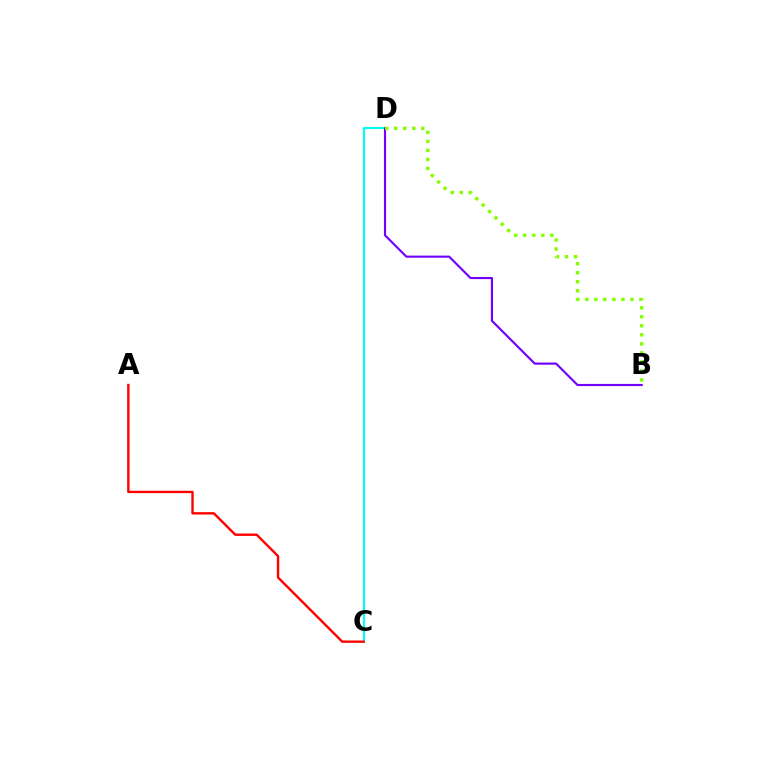{('C', 'D'): [{'color': '#00fff6', 'line_style': 'solid', 'thickness': 1.54}], ('B', 'D'): [{'color': '#7200ff', 'line_style': 'solid', 'thickness': 1.54}, {'color': '#84ff00', 'line_style': 'dotted', 'thickness': 2.45}], ('A', 'C'): [{'color': '#ff0000', 'line_style': 'solid', 'thickness': 1.71}]}